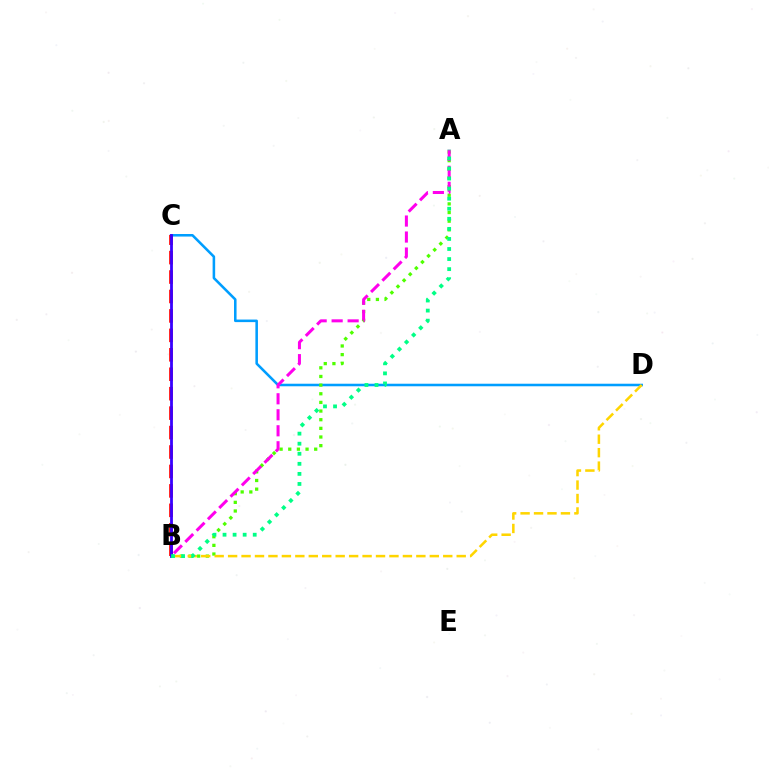{('C', 'D'): [{'color': '#009eff', 'line_style': 'solid', 'thickness': 1.84}], ('A', 'B'): [{'color': '#4fff00', 'line_style': 'dotted', 'thickness': 2.35}, {'color': '#ff00ed', 'line_style': 'dashed', 'thickness': 2.17}, {'color': '#00ff86', 'line_style': 'dotted', 'thickness': 2.73}], ('B', 'C'): [{'color': '#ff0000', 'line_style': 'dashed', 'thickness': 2.64}, {'color': '#3700ff', 'line_style': 'solid', 'thickness': 2.01}], ('B', 'D'): [{'color': '#ffd500', 'line_style': 'dashed', 'thickness': 1.83}]}